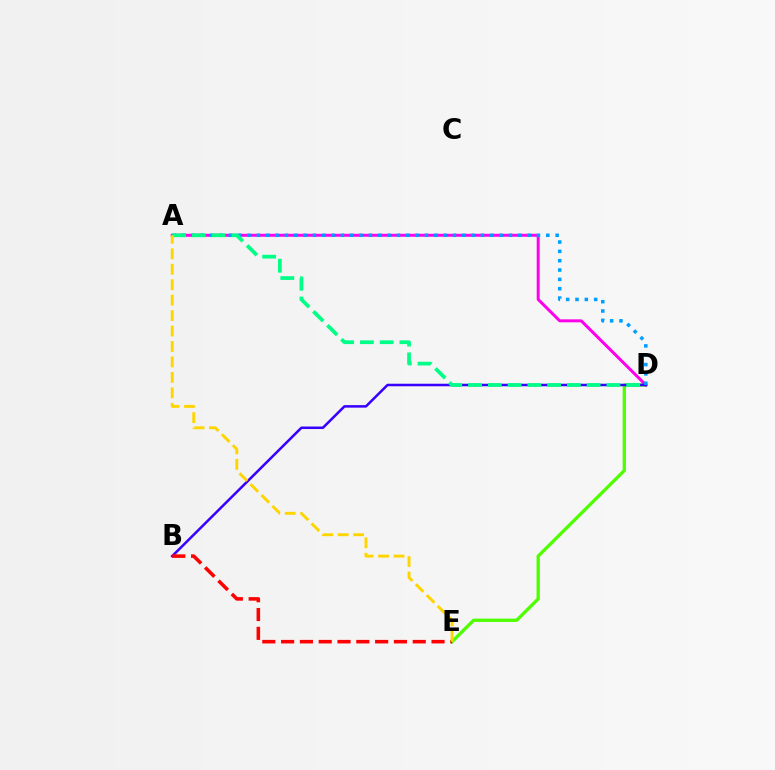{('D', 'E'): [{'color': '#4fff00', 'line_style': 'solid', 'thickness': 2.37}], ('A', 'D'): [{'color': '#ff00ed', 'line_style': 'solid', 'thickness': 2.15}, {'color': '#009eff', 'line_style': 'dotted', 'thickness': 2.54}, {'color': '#00ff86', 'line_style': 'dashed', 'thickness': 2.69}], ('B', 'D'): [{'color': '#3700ff', 'line_style': 'solid', 'thickness': 1.81}], ('B', 'E'): [{'color': '#ff0000', 'line_style': 'dashed', 'thickness': 2.55}], ('A', 'E'): [{'color': '#ffd500', 'line_style': 'dashed', 'thickness': 2.1}]}